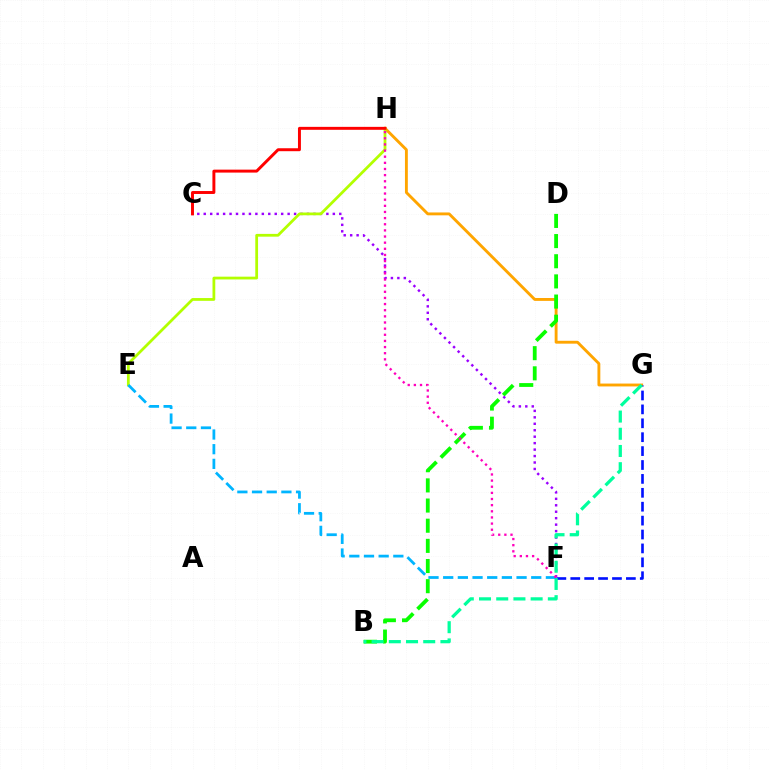{('G', 'H'): [{'color': '#ffa500', 'line_style': 'solid', 'thickness': 2.07}], ('F', 'G'): [{'color': '#0010ff', 'line_style': 'dashed', 'thickness': 1.89}], ('B', 'D'): [{'color': '#08ff00', 'line_style': 'dashed', 'thickness': 2.74}], ('C', 'F'): [{'color': '#9b00ff', 'line_style': 'dotted', 'thickness': 1.75}], ('B', 'G'): [{'color': '#00ff9d', 'line_style': 'dashed', 'thickness': 2.34}], ('E', 'H'): [{'color': '#b3ff00', 'line_style': 'solid', 'thickness': 2.0}], ('E', 'F'): [{'color': '#00b5ff', 'line_style': 'dashed', 'thickness': 1.99}], ('C', 'H'): [{'color': '#ff0000', 'line_style': 'solid', 'thickness': 2.12}], ('F', 'H'): [{'color': '#ff00bd', 'line_style': 'dotted', 'thickness': 1.67}]}